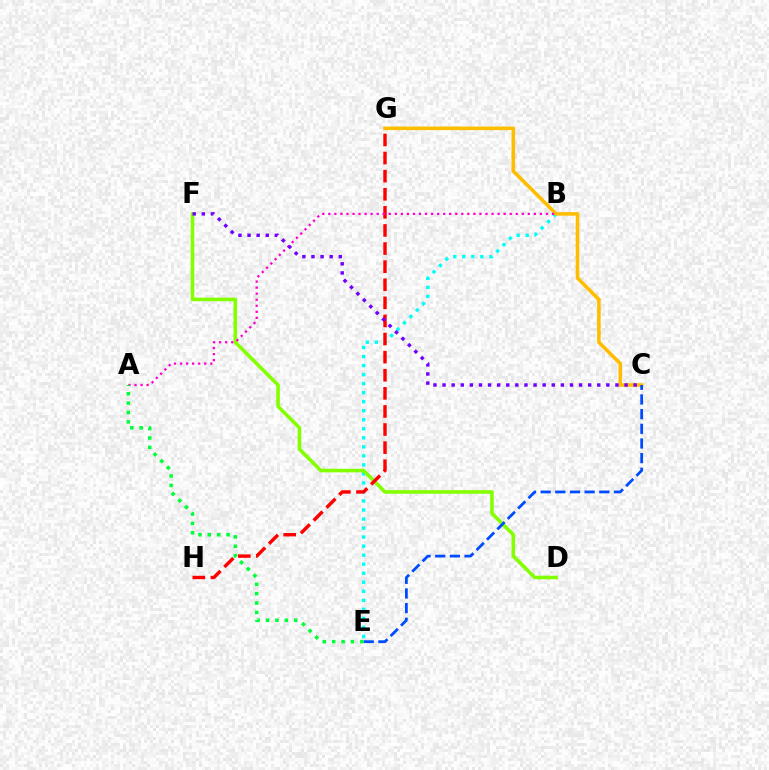{('B', 'E'): [{'color': '#00fff6', 'line_style': 'dotted', 'thickness': 2.45}], ('D', 'F'): [{'color': '#84ff00', 'line_style': 'solid', 'thickness': 2.58}], ('G', 'H'): [{'color': '#ff0000', 'line_style': 'dashed', 'thickness': 2.46}], ('C', 'G'): [{'color': '#ffbd00', 'line_style': 'solid', 'thickness': 2.57}], ('C', 'E'): [{'color': '#004bff', 'line_style': 'dashed', 'thickness': 1.99}], ('A', 'B'): [{'color': '#ff00cf', 'line_style': 'dotted', 'thickness': 1.64}], ('C', 'F'): [{'color': '#7200ff', 'line_style': 'dotted', 'thickness': 2.47}], ('A', 'E'): [{'color': '#00ff39', 'line_style': 'dotted', 'thickness': 2.55}]}